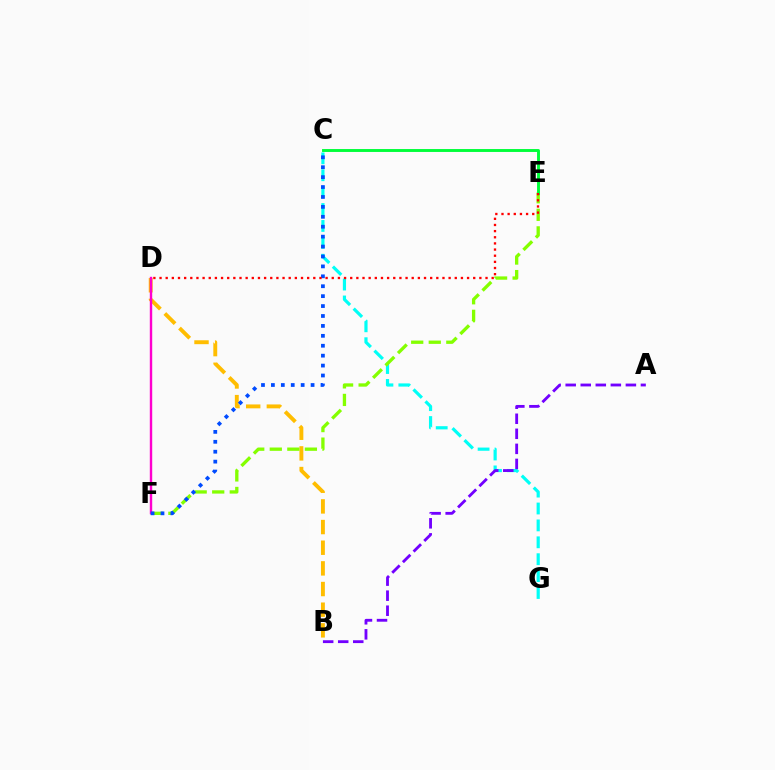{('C', 'G'): [{'color': '#00fff6', 'line_style': 'dashed', 'thickness': 2.3}], ('B', 'D'): [{'color': '#ffbd00', 'line_style': 'dashed', 'thickness': 2.81}], ('A', 'B'): [{'color': '#7200ff', 'line_style': 'dashed', 'thickness': 2.04}], ('E', 'F'): [{'color': '#84ff00', 'line_style': 'dashed', 'thickness': 2.38}], ('D', 'F'): [{'color': '#ff00cf', 'line_style': 'solid', 'thickness': 1.74}], ('C', 'F'): [{'color': '#004bff', 'line_style': 'dotted', 'thickness': 2.7}], ('C', 'E'): [{'color': '#00ff39', 'line_style': 'solid', 'thickness': 2.09}], ('D', 'E'): [{'color': '#ff0000', 'line_style': 'dotted', 'thickness': 1.67}]}